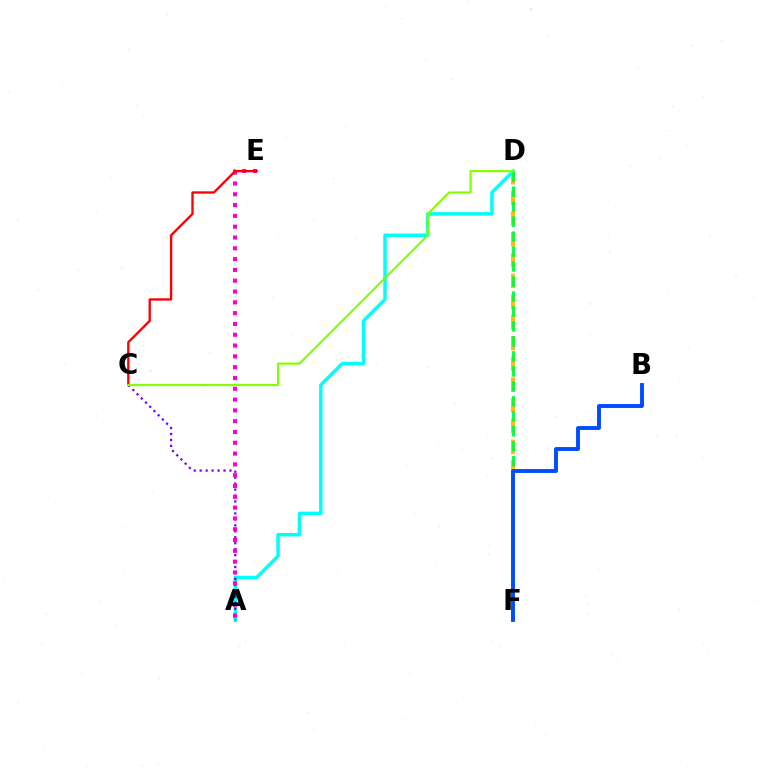{('A', 'D'): [{'color': '#00fff6', 'line_style': 'solid', 'thickness': 2.51}], ('D', 'F'): [{'color': '#ffbd00', 'line_style': 'dashed', 'thickness': 2.82}, {'color': '#00ff39', 'line_style': 'dashed', 'thickness': 2.03}], ('A', 'C'): [{'color': '#7200ff', 'line_style': 'dotted', 'thickness': 1.62}], ('A', 'E'): [{'color': '#ff00cf', 'line_style': 'dotted', 'thickness': 2.94}], ('C', 'E'): [{'color': '#ff0000', 'line_style': 'solid', 'thickness': 1.68}], ('B', 'F'): [{'color': '#004bff', 'line_style': 'solid', 'thickness': 2.8}], ('C', 'D'): [{'color': '#84ff00', 'line_style': 'solid', 'thickness': 1.56}]}